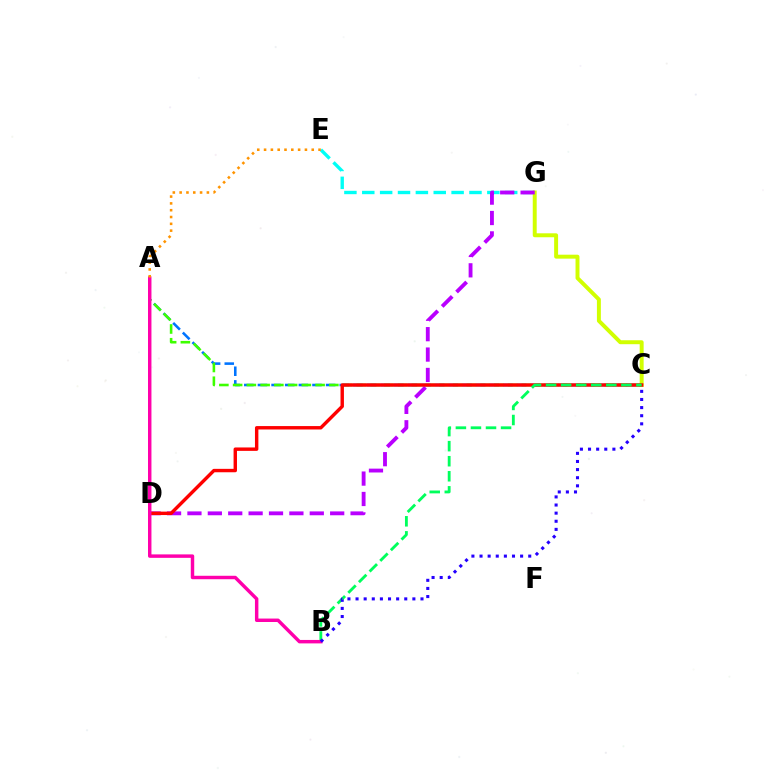{('E', 'G'): [{'color': '#00fff6', 'line_style': 'dashed', 'thickness': 2.43}], ('C', 'G'): [{'color': '#d1ff00', 'line_style': 'solid', 'thickness': 2.84}], ('A', 'C'): [{'color': '#0074ff', 'line_style': 'dashed', 'thickness': 1.85}, {'color': '#3dff00', 'line_style': 'dashed', 'thickness': 1.87}], ('D', 'G'): [{'color': '#b900ff', 'line_style': 'dashed', 'thickness': 2.77}], ('C', 'D'): [{'color': '#ff0000', 'line_style': 'solid', 'thickness': 2.46}], ('B', 'C'): [{'color': '#00ff5c', 'line_style': 'dashed', 'thickness': 2.05}, {'color': '#2500ff', 'line_style': 'dotted', 'thickness': 2.21}], ('A', 'B'): [{'color': '#ff00ac', 'line_style': 'solid', 'thickness': 2.48}], ('A', 'E'): [{'color': '#ff9400', 'line_style': 'dotted', 'thickness': 1.85}]}